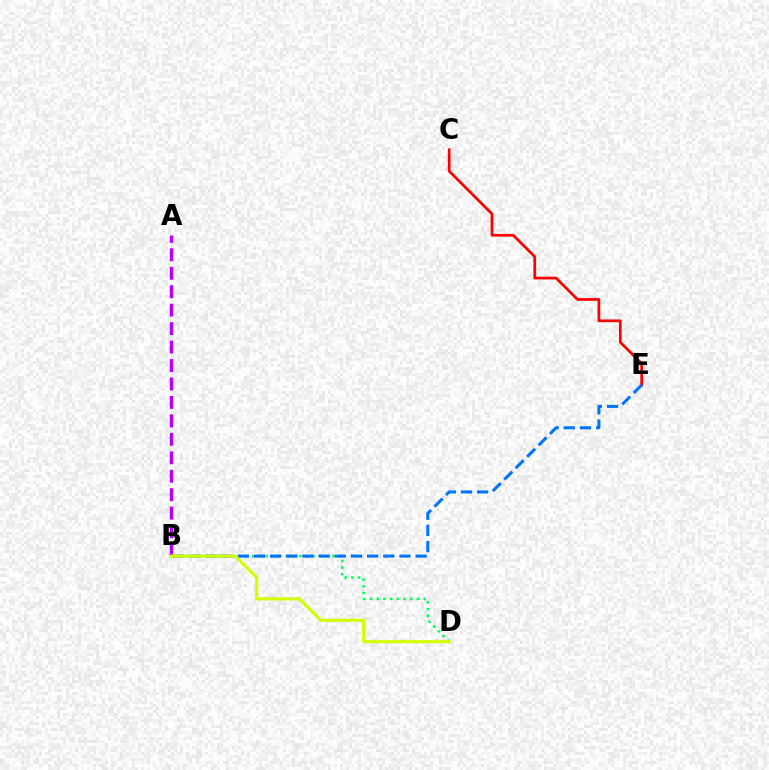{('A', 'B'): [{'color': '#b900ff', 'line_style': 'dashed', 'thickness': 2.51}], ('B', 'D'): [{'color': '#00ff5c', 'line_style': 'dotted', 'thickness': 1.82}, {'color': '#d1ff00', 'line_style': 'solid', 'thickness': 2.26}], ('C', 'E'): [{'color': '#ff0000', 'line_style': 'solid', 'thickness': 1.96}], ('B', 'E'): [{'color': '#0074ff', 'line_style': 'dashed', 'thickness': 2.2}]}